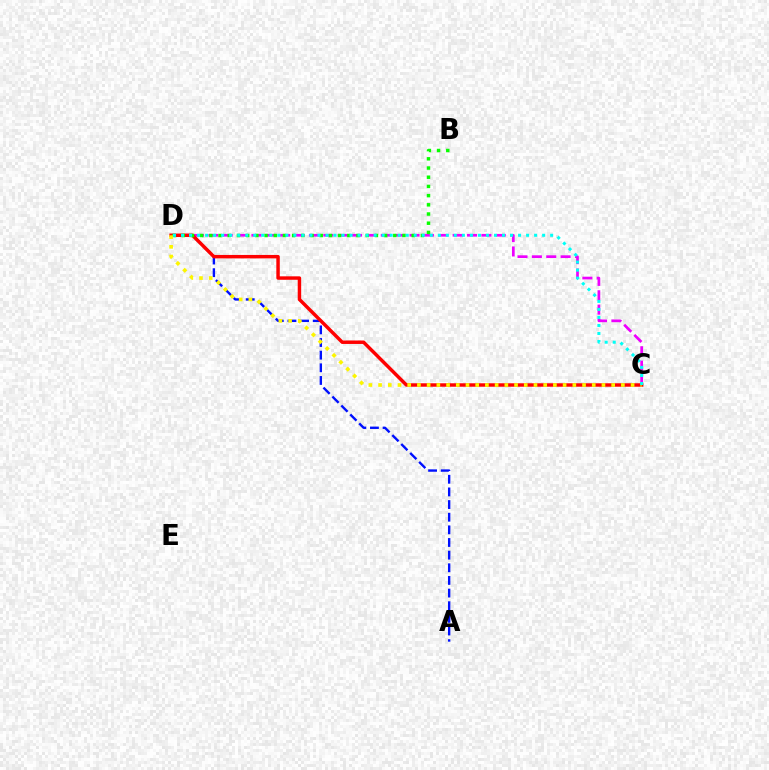{('A', 'D'): [{'color': '#0010ff', 'line_style': 'dashed', 'thickness': 1.72}], ('C', 'D'): [{'color': '#ee00ff', 'line_style': 'dashed', 'thickness': 1.95}, {'color': '#ff0000', 'line_style': 'solid', 'thickness': 2.49}, {'color': '#fcf500', 'line_style': 'dotted', 'thickness': 2.64}, {'color': '#00fff6', 'line_style': 'dotted', 'thickness': 2.18}], ('B', 'D'): [{'color': '#08ff00', 'line_style': 'dotted', 'thickness': 2.5}]}